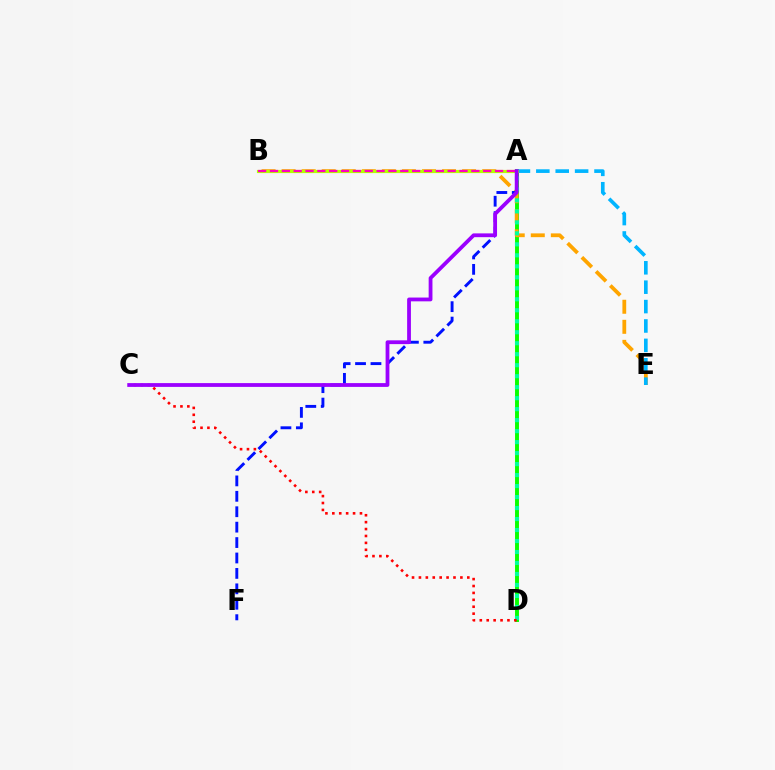{('A', 'D'): [{'color': '#08ff00', 'line_style': 'solid', 'thickness': 2.83}, {'color': '#00ff9d', 'line_style': 'dotted', 'thickness': 2.99}], ('B', 'E'): [{'color': '#ffa500', 'line_style': 'dashed', 'thickness': 2.72}], ('A', 'F'): [{'color': '#0010ff', 'line_style': 'dashed', 'thickness': 2.09}], ('A', 'E'): [{'color': '#00b5ff', 'line_style': 'dashed', 'thickness': 2.63}], ('C', 'D'): [{'color': '#ff0000', 'line_style': 'dotted', 'thickness': 1.88}], ('A', 'B'): [{'color': '#b3ff00', 'line_style': 'solid', 'thickness': 2.28}, {'color': '#ff00bd', 'line_style': 'dashed', 'thickness': 1.61}], ('A', 'C'): [{'color': '#9b00ff', 'line_style': 'solid', 'thickness': 2.73}]}